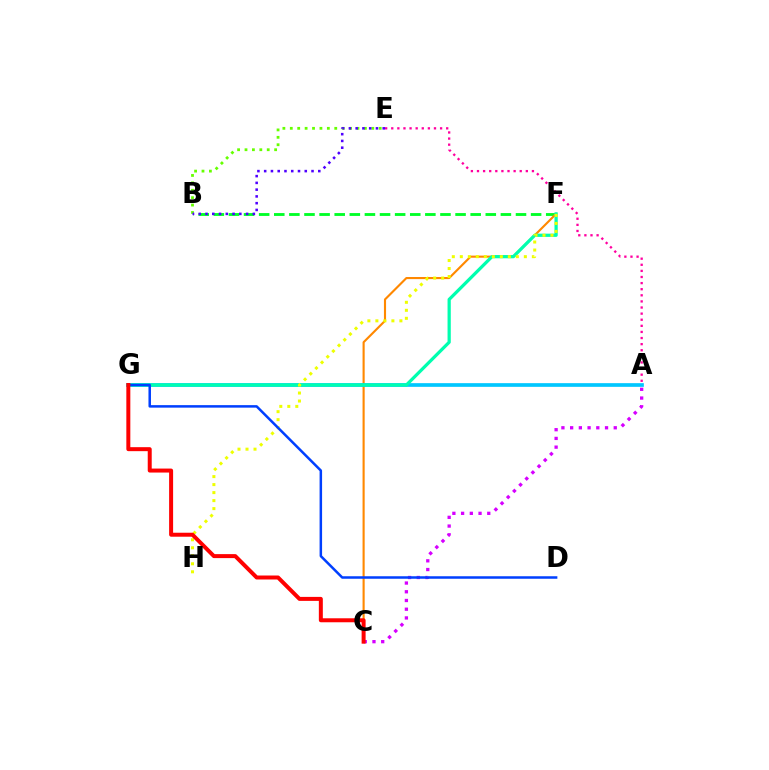{('B', 'F'): [{'color': '#00ff27', 'line_style': 'dashed', 'thickness': 2.05}], ('B', 'E'): [{'color': '#66ff00', 'line_style': 'dotted', 'thickness': 2.01}, {'color': '#4f00ff', 'line_style': 'dotted', 'thickness': 1.84}], ('C', 'F'): [{'color': '#ff8800', 'line_style': 'solid', 'thickness': 1.53}], ('A', 'G'): [{'color': '#00c7ff', 'line_style': 'solid', 'thickness': 2.65}], ('A', 'C'): [{'color': '#d600ff', 'line_style': 'dotted', 'thickness': 2.37}], ('A', 'E'): [{'color': '#ff00a0', 'line_style': 'dotted', 'thickness': 1.66}], ('F', 'G'): [{'color': '#00ffaf', 'line_style': 'solid', 'thickness': 2.33}], ('F', 'H'): [{'color': '#eeff00', 'line_style': 'dotted', 'thickness': 2.17}], ('D', 'G'): [{'color': '#003fff', 'line_style': 'solid', 'thickness': 1.8}], ('C', 'G'): [{'color': '#ff0000', 'line_style': 'solid', 'thickness': 2.87}]}